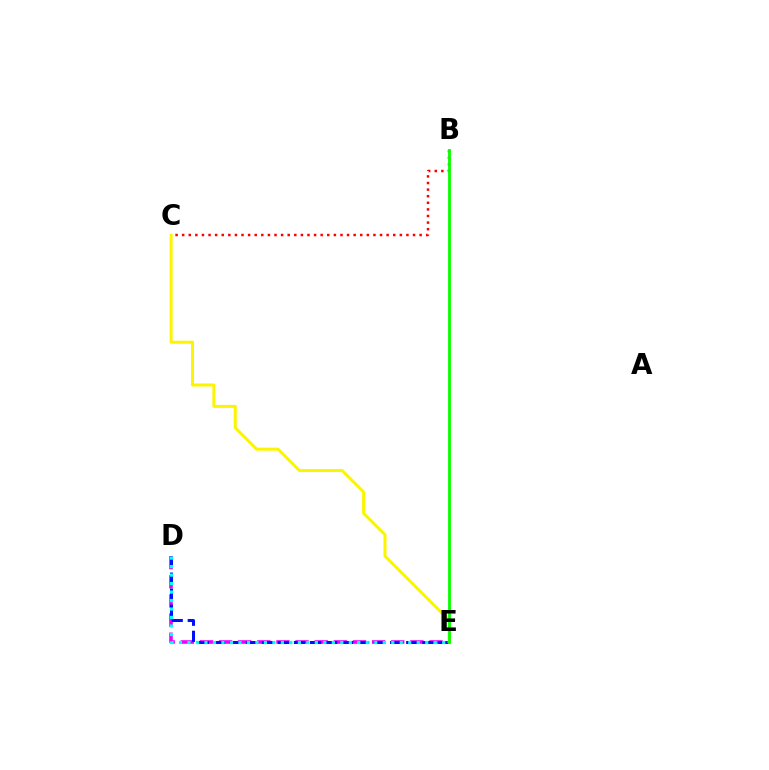{('D', 'E'): [{'color': '#ee00ff', 'line_style': 'dashed', 'thickness': 2.6}, {'color': '#0010ff', 'line_style': 'dashed', 'thickness': 2.18}, {'color': '#00fff6', 'line_style': 'dotted', 'thickness': 2.31}], ('B', 'C'): [{'color': '#ff0000', 'line_style': 'dotted', 'thickness': 1.79}], ('C', 'E'): [{'color': '#fcf500', 'line_style': 'solid', 'thickness': 2.17}], ('B', 'E'): [{'color': '#08ff00', 'line_style': 'solid', 'thickness': 2.04}]}